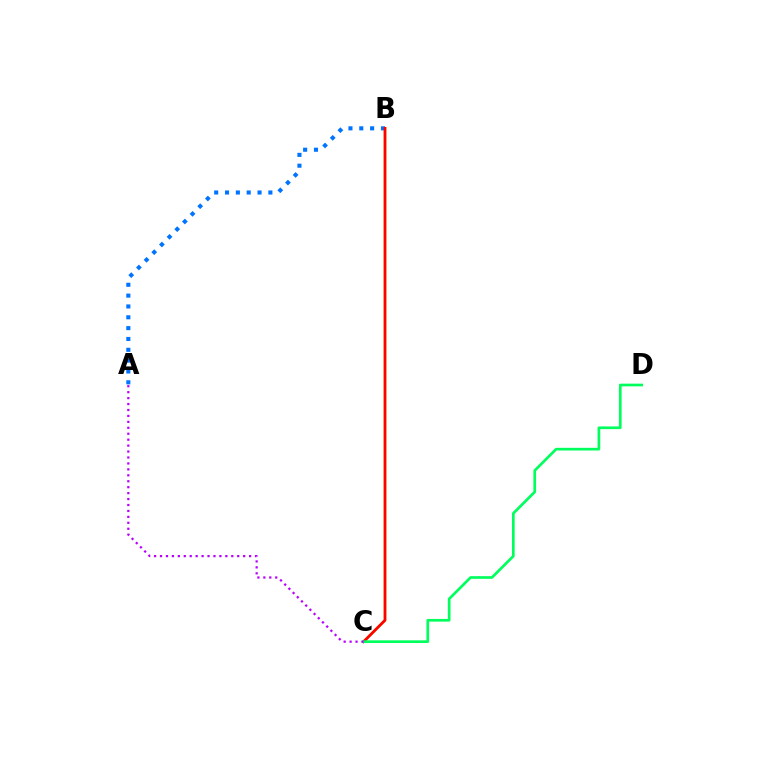{('B', 'C'): [{'color': '#d1ff00', 'line_style': 'solid', 'thickness': 1.77}, {'color': '#ff0000', 'line_style': 'solid', 'thickness': 1.99}], ('A', 'B'): [{'color': '#0074ff', 'line_style': 'dotted', 'thickness': 2.94}], ('C', 'D'): [{'color': '#00ff5c', 'line_style': 'solid', 'thickness': 1.93}], ('A', 'C'): [{'color': '#b900ff', 'line_style': 'dotted', 'thickness': 1.61}]}